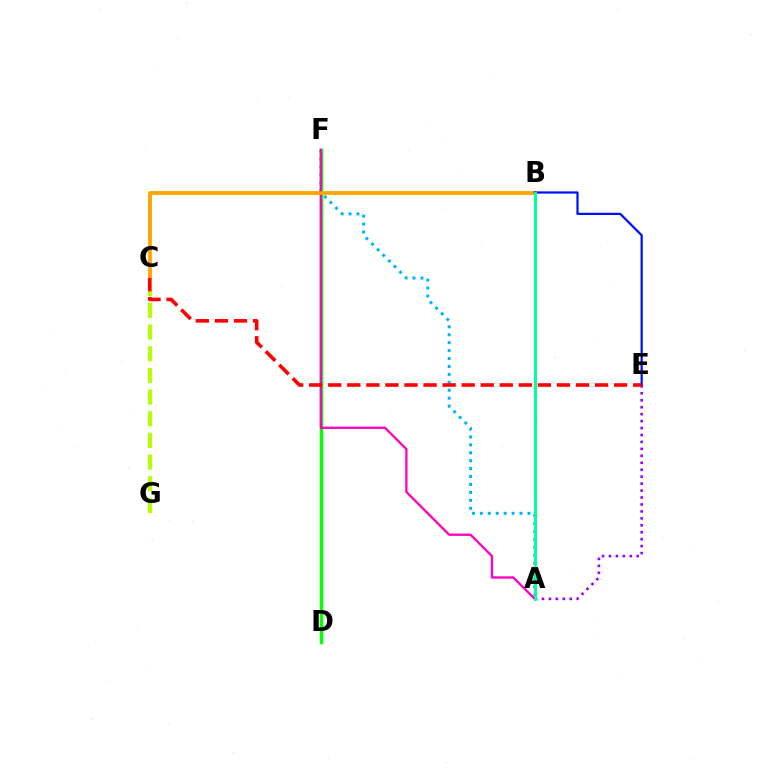{('A', 'F'): [{'color': '#00b5ff', 'line_style': 'dotted', 'thickness': 2.15}, {'color': '#ff00bd', 'line_style': 'solid', 'thickness': 1.65}], ('D', 'F'): [{'color': '#08ff00', 'line_style': 'solid', 'thickness': 2.5}], ('C', 'G'): [{'color': '#b3ff00', 'line_style': 'dashed', 'thickness': 2.94}], ('B', 'C'): [{'color': '#ffa500', 'line_style': 'solid', 'thickness': 2.74}], ('B', 'E'): [{'color': '#0010ff', 'line_style': 'solid', 'thickness': 1.61}], ('A', 'E'): [{'color': '#9b00ff', 'line_style': 'dotted', 'thickness': 1.89}], ('C', 'E'): [{'color': '#ff0000', 'line_style': 'dashed', 'thickness': 2.59}], ('A', 'B'): [{'color': '#00ff9d', 'line_style': 'solid', 'thickness': 2.13}]}